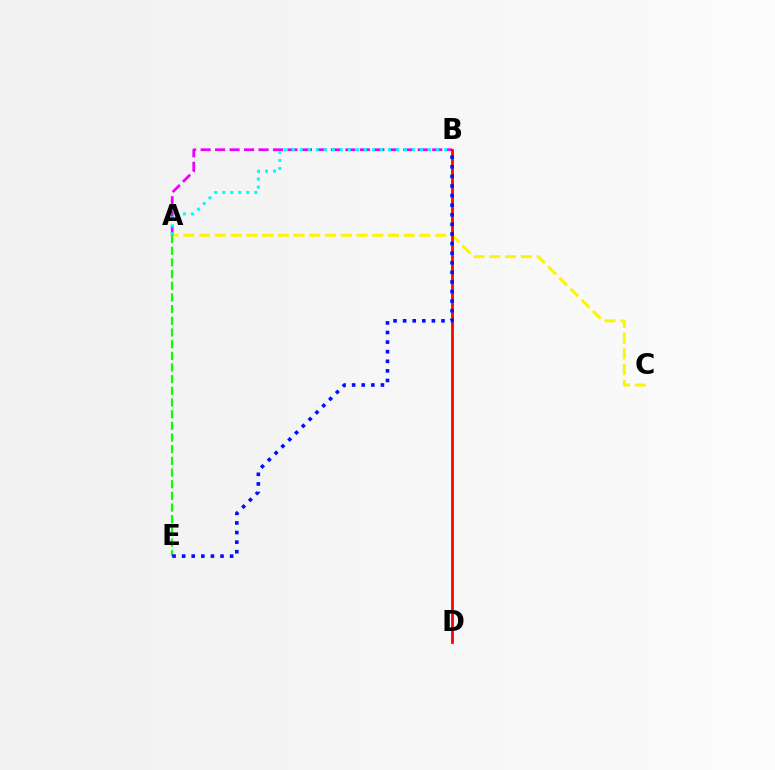{('A', 'C'): [{'color': '#fcf500', 'line_style': 'dashed', 'thickness': 2.14}], ('A', 'E'): [{'color': '#08ff00', 'line_style': 'dashed', 'thickness': 1.59}], ('A', 'B'): [{'color': '#ee00ff', 'line_style': 'dashed', 'thickness': 1.97}, {'color': '#00fff6', 'line_style': 'dotted', 'thickness': 2.18}], ('B', 'D'): [{'color': '#ff0000', 'line_style': 'solid', 'thickness': 2.01}], ('B', 'E'): [{'color': '#0010ff', 'line_style': 'dotted', 'thickness': 2.61}]}